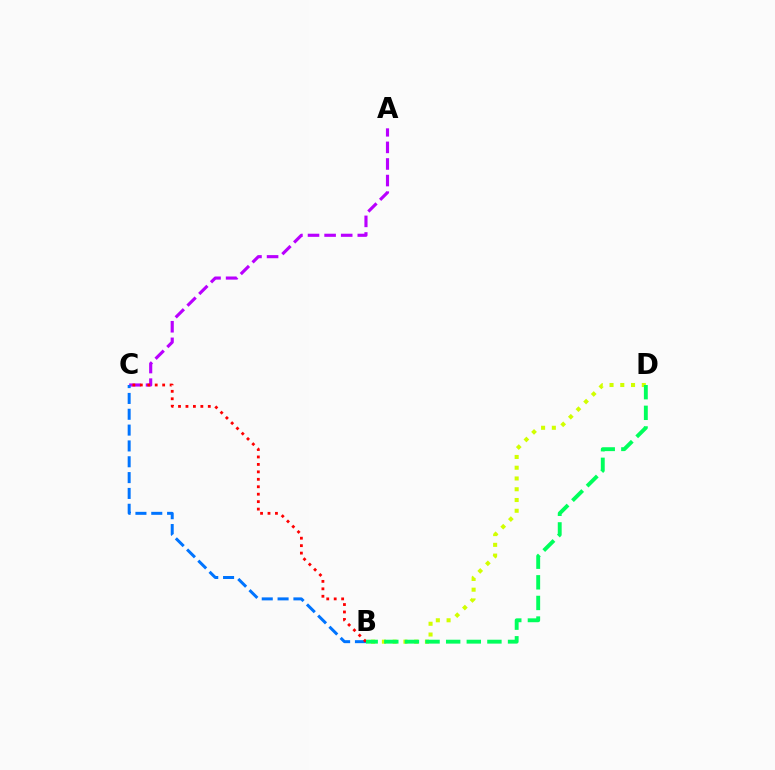{('B', 'D'): [{'color': '#d1ff00', 'line_style': 'dotted', 'thickness': 2.92}, {'color': '#00ff5c', 'line_style': 'dashed', 'thickness': 2.8}], ('A', 'C'): [{'color': '#b900ff', 'line_style': 'dashed', 'thickness': 2.25}], ('B', 'C'): [{'color': '#0074ff', 'line_style': 'dashed', 'thickness': 2.15}, {'color': '#ff0000', 'line_style': 'dotted', 'thickness': 2.02}]}